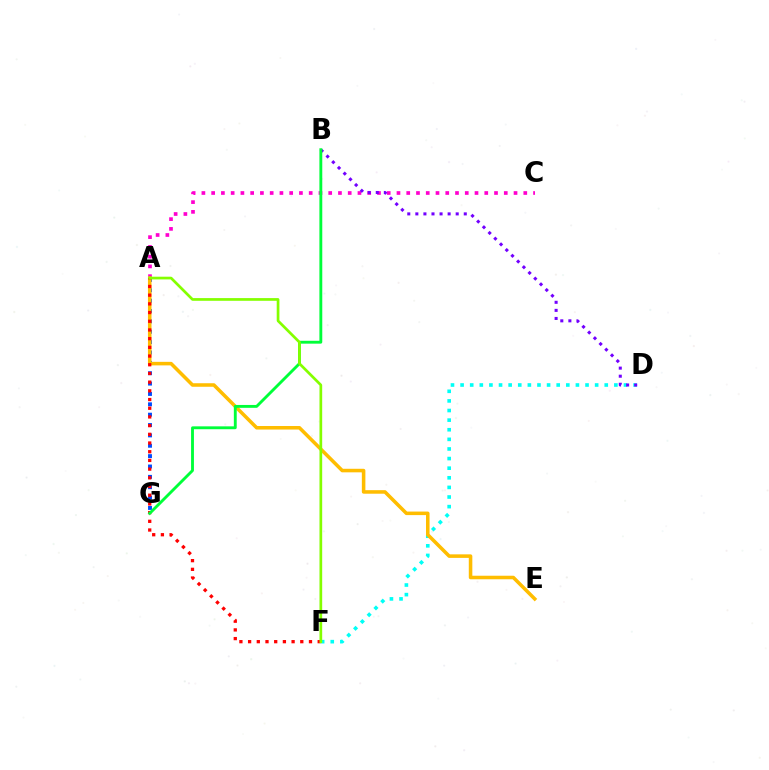{('D', 'F'): [{'color': '#00fff6', 'line_style': 'dotted', 'thickness': 2.61}], ('A', 'G'): [{'color': '#004bff', 'line_style': 'dotted', 'thickness': 2.82}], ('A', 'C'): [{'color': '#ff00cf', 'line_style': 'dotted', 'thickness': 2.65}], ('B', 'D'): [{'color': '#7200ff', 'line_style': 'dotted', 'thickness': 2.19}], ('A', 'E'): [{'color': '#ffbd00', 'line_style': 'solid', 'thickness': 2.55}], ('A', 'F'): [{'color': '#ff0000', 'line_style': 'dotted', 'thickness': 2.36}, {'color': '#84ff00', 'line_style': 'solid', 'thickness': 1.95}], ('B', 'G'): [{'color': '#00ff39', 'line_style': 'solid', 'thickness': 2.07}]}